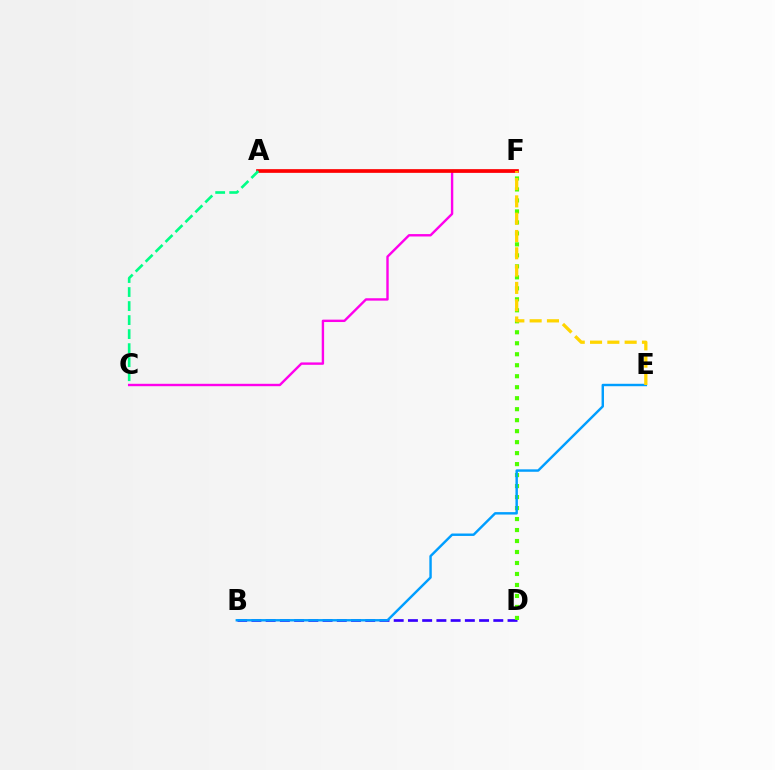{('C', 'F'): [{'color': '#ff00ed', 'line_style': 'solid', 'thickness': 1.72}], ('A', 'F'): [{'color': '#ff0000', 'line_style': 'solid', 'thickness': 2.66}], ('A', 'C'): [{'color': '#00ff86', 'line_style': 'dashed', 'thickness': 1.91}], ('B', 'D'): [{'color': '#3700ff', 'line_style': 'dashed', 'thickness': 1.93}], ('D', 'F'): [{'color': '#4fff00', 'line_style': 'dotted', 'thickness': 2.99}], ('B', 'E'): [{'color': '#009eff', 'line_style': 'solid', 'thickness': 1.75}], ('E', 'F'): [{'color': '#ffd500', 'line_style': 'dashed', 'thickness': 2.35}]}